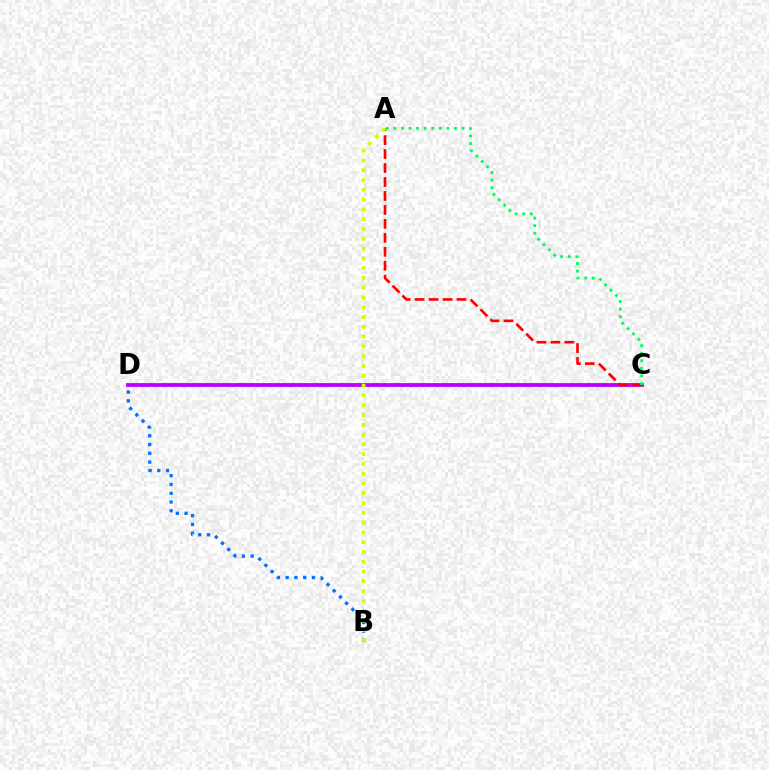{('C', 'D'): [{'color': '#b900ff', 'line_style': 'solid', 'thickness': 2.74}], ('B', 'D'): [{'color': '#0074ff', 'line_style': 'dotted', 'thickness': 2.38}], ('A', 'C'): [{'color': '#ff0000', 'line_style': 'dashed', 'thickness': 1.9}, {'color': '#00ff5c', 'line_style': 'dotted', 'thickness': 2.06}], ('A', 'B'): [{'color': '#d1ff00', 'line_style': 'dotted', 'thickness': 2.66}]}